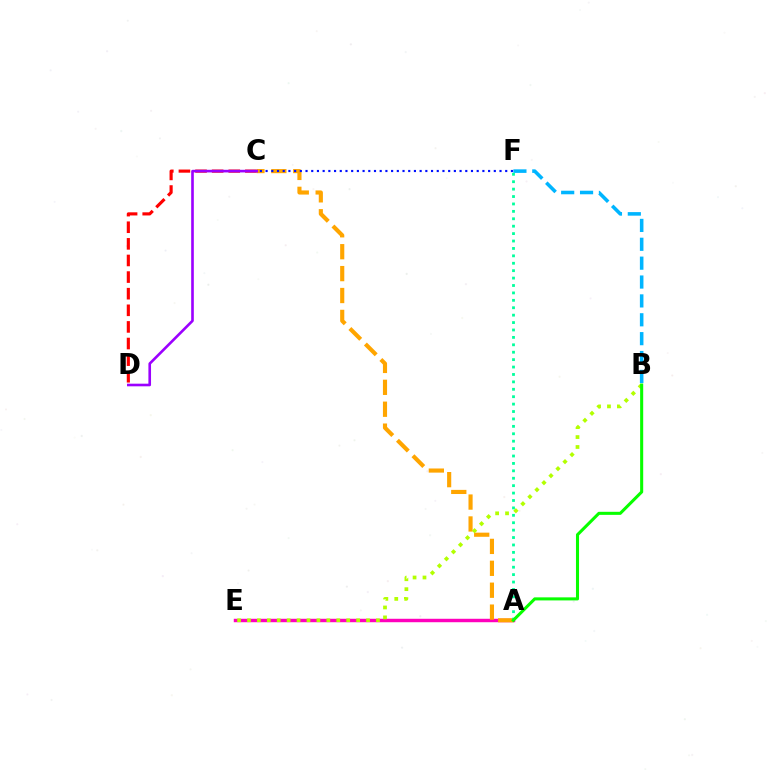{('A', 'E'): [{'color': '#ff00bd', 'line_style': 'solid', 'thickness': 2.48}], ('A', 'C'): [{'color': '#ffa500', 'line_style': 'dashed', 'thickness': 2.98}], ('B', 'E'): [{'color': '#b3ff00', 'line_style': 'dotted', 'thickness': 2.7}], ('C', 'D'): [{'color': '#ff0000', 'line_style': 'dashed', 'thickness': 2.26}, {'color': '#9b00ff', 'line_style': 'solid', 'thickness': 1.89}], ('A', 'F'): [{'color': '#00ff9d', 'line_style': 'dotted', 'thickness': 2.01}], ('C', 'F'): [{'color': '#0010ff', 'line_style': 'dotted', 'thickness': 1.55}], ('A', 'B'): [{'color': '#08ff00', 'line_style': 'solid', 'thickness': 2.2}], ('B', 'F'): [{'color': '#00b5ff', 'line_style': 'dashed', 'thickness': 2.56}]}